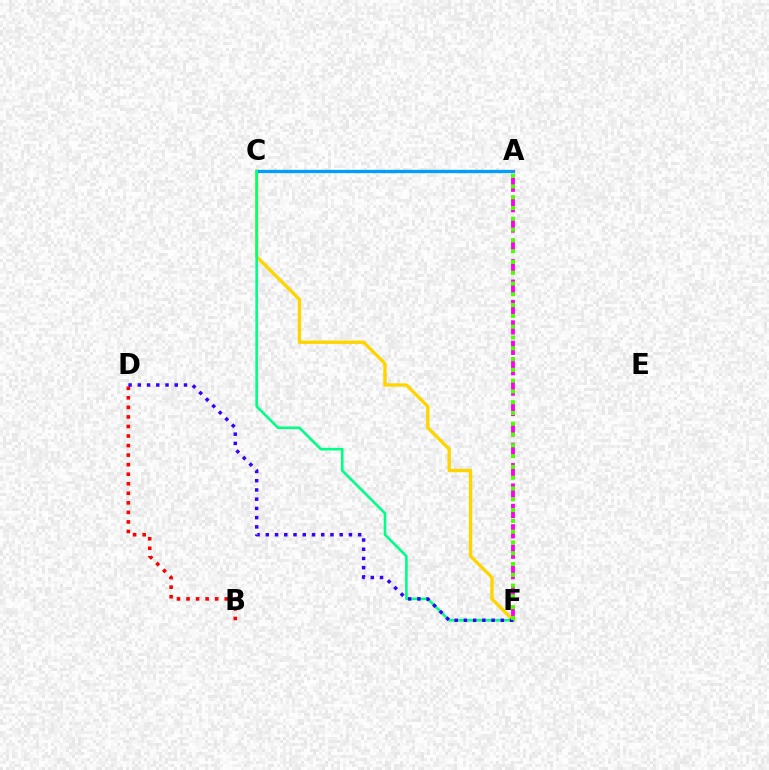{('C', 'F'): [{'color': '#ffd500', 'line_style': 'solid', 'thickness': 2.42}, {'color': '#00ff86', 'line_style': 'solid', 'thickness': 1.89}], ('A', 'C'): [{'color': '#009eff', 'line_style': 'solid', 'thickness': 2.37}], ('B', 'D'): [{'color': '#ff0000', 'line_style': 'dotted', 'thickness': 2.59}], ('D', 'F'): [{'color': '#3700ff', 'line_style': 'dotted', 'thickness': 2.51}], ('A', 'F'): [{'color': '#ff00ed', 'line_style': 'dashed', 'thickness': 2.77}, {'color': '#4fff00', 'line_style': 'dotted', 'thickness': 2.93}]}